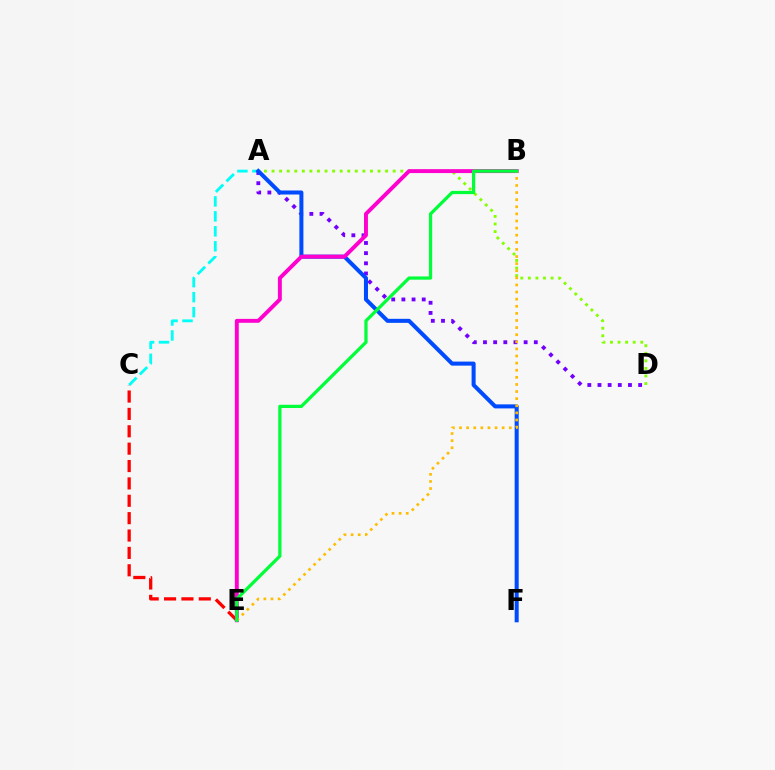{('A', 'D'): [{'color': '#84ff00', 'line_style': 'dotted', 'thickness': 2.06}, {'color': '#7200ff', 'line_style': 'dotted', 'thickness': 2.76}], ('C', 'E'): [{'color': '#ff0000', 'line_style': 'dashed', 'thickness': 2.36}], ('A', 'C'): [{'color': '#00fff6', 'line_style': 'dashed', 'thickness': 2.03}], ('A', 'F'): [{'color': '#004bff', 'line_style': 'solid', 'thickness': 2.9}], ('B', 'E'): [{'color': '#ff00cf', 'line_style': 'solid', 'thickness': 2.82}, {'color': '#ffbd00', 'line_style': 'dotted', 'thickness': 1.93}, {'color': '#00ff39', 'line_style': 'solid', 'thickness': 2.34}]}